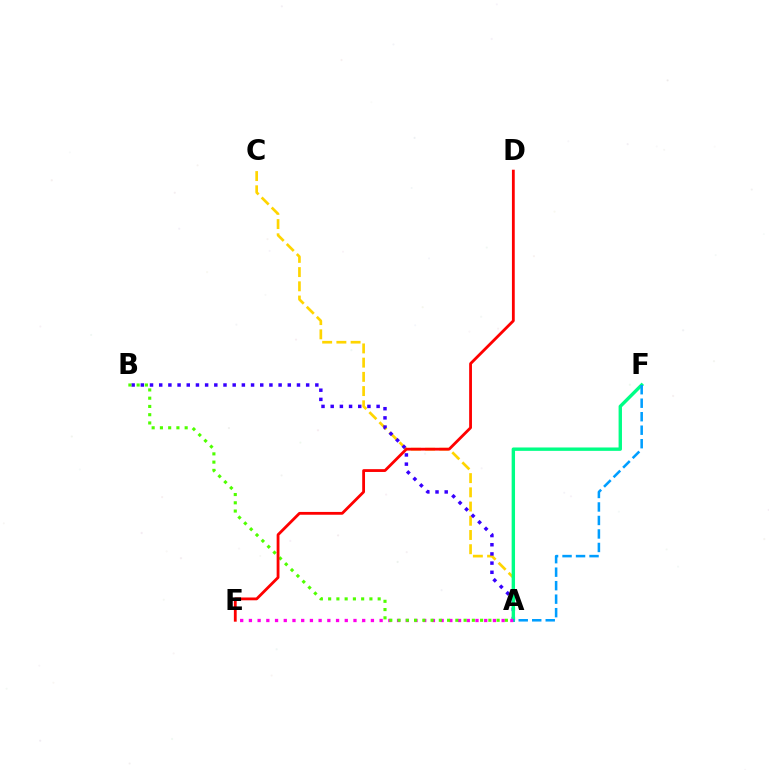{('A', 'C'): [{'color': '#ffd500', 'line_style': 'dashed', 'thickness': 1.93}], ('A', 'B'): [{'color': '#3700ff', 'line_style': 'dotted', 'thickness': 2.5}, {'color': '#4fff00', 'line_style': 'dotted', 'thickness': 2.24}], ('A', 'F'): [{'color': '#00ff86', 'line_style': 'solid', 'thickness': 2.43}, {'color': '#009eff', 'line_style': 'dashed', 'thickness': 1.83}], ('A', 'E'): [{'color': '#ff00ed', 'line_style': 'dotted', 'thickness': 2.37}], ('D', 'E'): [{'color': '#ff0000', 'line_style': 'solid', 'thickness': 2.02}]}